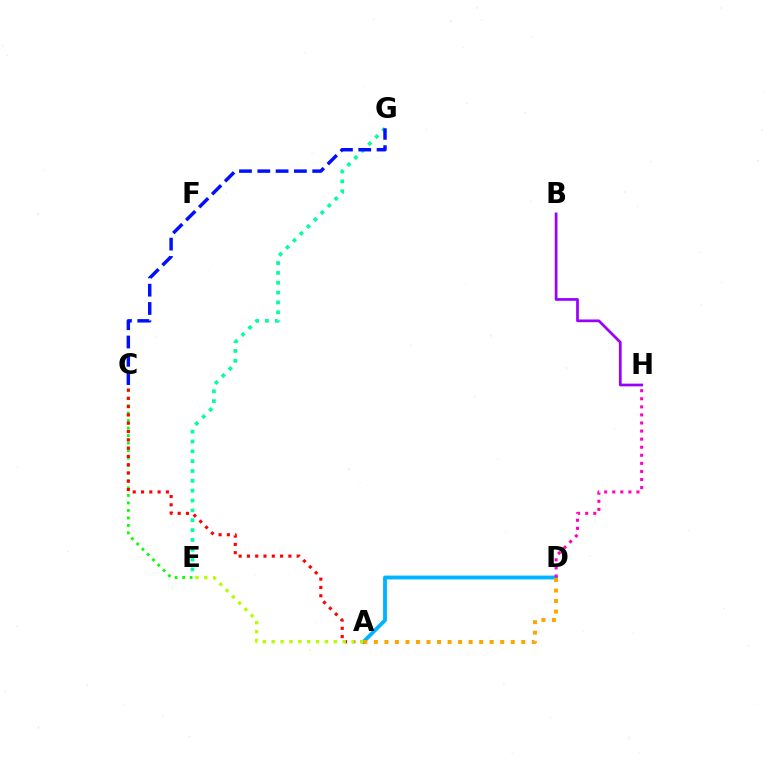{('A', 'D'): [{'color': '#00b5ff', 'line_style': 'solid', 'thickness': 2.77}, {'color': '#ffa500', 'line_style': 'dotted', 'thickness': 2.86}], ('B', 'H'): [{'color': '#9b00ff', 'line_style': 'solid', 'thickness': 1.96}], ('C', 'E'): [{'color': '#08ff00', 'line_style': 'dotted', 'thickness': 2.03}], ('E', 'G'): [{'color': '#00ff9d', 'line_style': 'dotted', 'thickness': 2.67}], ('C', 'G'): [{'color': '#0010ff', 'line_style': 'dashed', 'thickness': 2.49}], ('D', 'H'): [{'color': '#ff00bd', 'line_style': 'dotted', 'thickness': 2.19}], ('A', 'C'): [{'color': '#ff0000', 'line_style': 'dotted', 'thickness': 2.25}], ('A', 'E'): [{'color': '#b3ff00', 'line_style': 'dotted', 'thickness': 2.41}]}